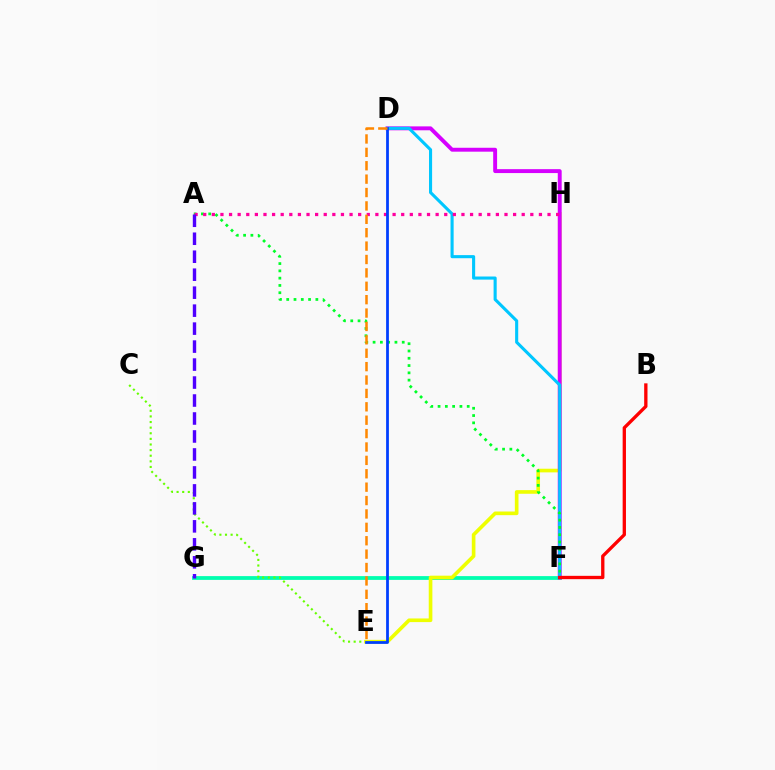{('F', 'G'): [{'color': '#00ffaf', 'line_style': 'solid', 'thickness': 2.72}], ('C', 'E'): [{'color': '#66ff00', 'line_style': 'dotted', 'thickness': 1.53}], ('E', 'H'): [{'color': '#eeff00', 'line_style': 'solid', 'thickness': 2.62}], ('D', 'F'): [{'color': '#d600ff', 'line_style': 'solid', 'thickness': 2.81}, {'color': '#00c7ff', 'line_style': 'solid', 'thickness': 2.23}], ('A', 'F'): [{'color': '#00ff27', 'line_style': 'dotted', 'thickness': 1.98}], ('A', 'H'): [{'color': '#ff00a0', 'line_style': 'dotted', 'thickness': 2.34}], ('B', 'F'): [{'color': '#ff0000', 'line_style': 'solid', 'thickness': 2.39}], ('D', 'E'): [{'color': '#003fff', 'line_style': 'solid', 'thickness': 1.99}, {'color': '#ff8800', 'line_style': 'dashed', 'thickness': 1.82}], ('A', 'G'): [{'color': '#4f00ff', 'line_style': 'dashed', 'thickness': 2.44}]}